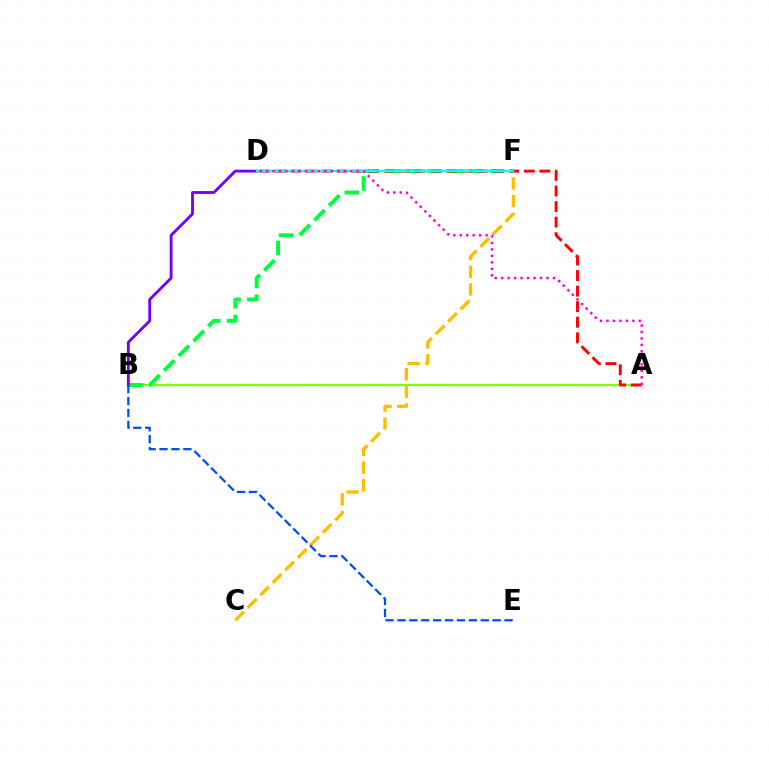{('A', 'B'): [{'color': '#84ff00', 'line_style': 'solid', 'thickness': 1.67}], ('B', 'F'): [{'color': '#00ff39', 'line_style': 'dashed', 'thickness': 2.83}], ('C', 'F'): [{'color': '#ffbd00', 'line_style': 'dashed', 'thickness': 2.4}], ('B', 'D'): [{'color': '#7200ff', 'line_style': 'solid', 'thickness': 2.04}], ('B', 'E'): [{'color': '#004bff', 'line_style': 'dashed', 'thickness': 1.62}], ('A', 'D'): [{'color': '#ff0000', 'line_style': 'dashed', 'thickness': 2.11}, {'color': '#ff00cf', 'line_style': 'dotted', 'thickness': 1.76}], ('D', 'F'): [{'color': '#00fff6', 'line_style': 'solid', 'thickness': 1.74}]}